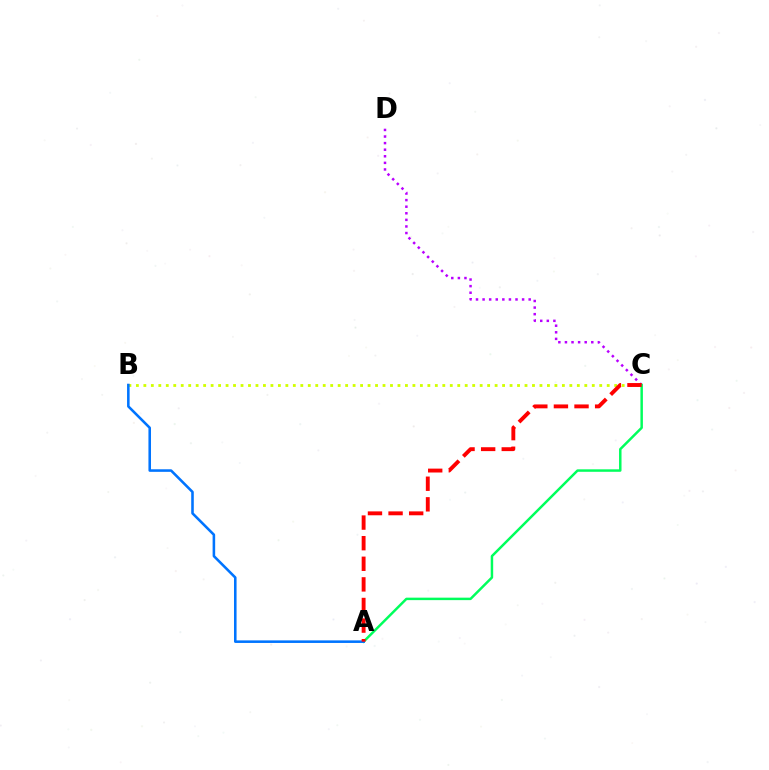{('C', 'D'): [{'color': '#b900ff', 'line_style': 'dotted', 'thickness': 1.79}], ('A', 'C'): [{'color': '#00ff5c', 'line_style': 'solid', 'thickness': 1.78}, {'color': '#ff0000', 'line_style': 'dashed', 'thickness': 2.8}], ('B', 'C'): [{'color': '#d1ff00', 'line_style': 'dotted', 'thickness': 2.03}], ('A', 'B'): [{'color': '#0074ff', 'line_style': 'solid', 'thickness': 1.85}]}